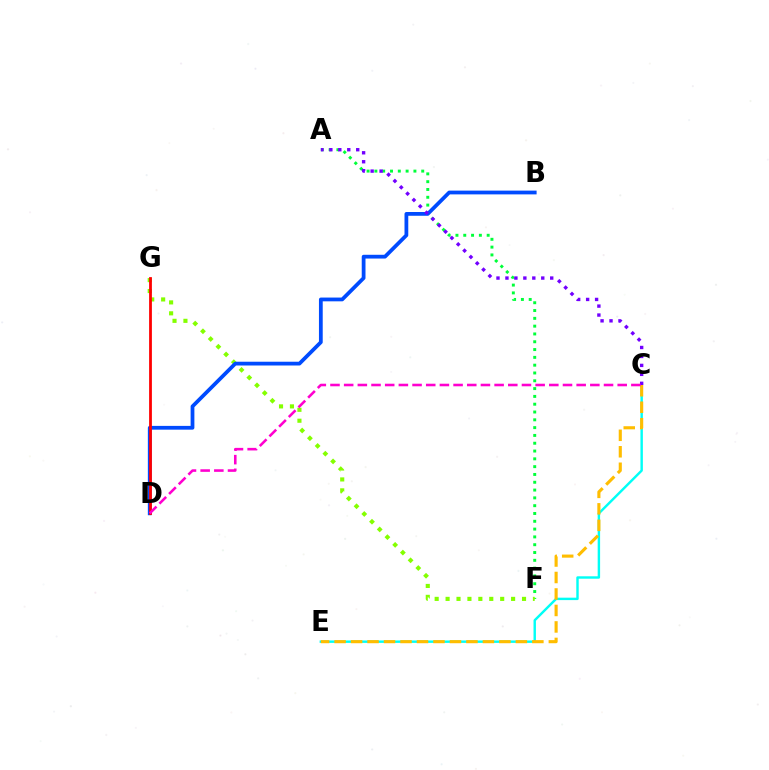{('A', 'F'): [{'color': '#00ff39', 'line_style': 'dotted', 'thickness': 2.12}], ('F', 'G'): [{'color': '#84ff00', 'line_style': 'dotted', 'thickness': 2.97}], ('B', 'D'): [{'color': '#004bff', 'line_style': 'solid', 'thickness': 2.71}], ('D', 'G'): [{'color': '#ff0000', 'line_style': 'solid', 'thickness': 2.0}], ('C', 'E'): [{'color': '#00fff6', 'line_style': 'solid', 'thickness': 1.75}, {'color': '#ffbd00', 'line_style': 'dashed', 'thickness': 2.24}], ('A', 'C'): [{'color': '#7200ff', 'line_style': 'dotted', 'thickness': 2.43}], ('C', 'D'): [{'color': '#ff00cf', 'line_style': 'dashed', 'thickness': 1.86}]}